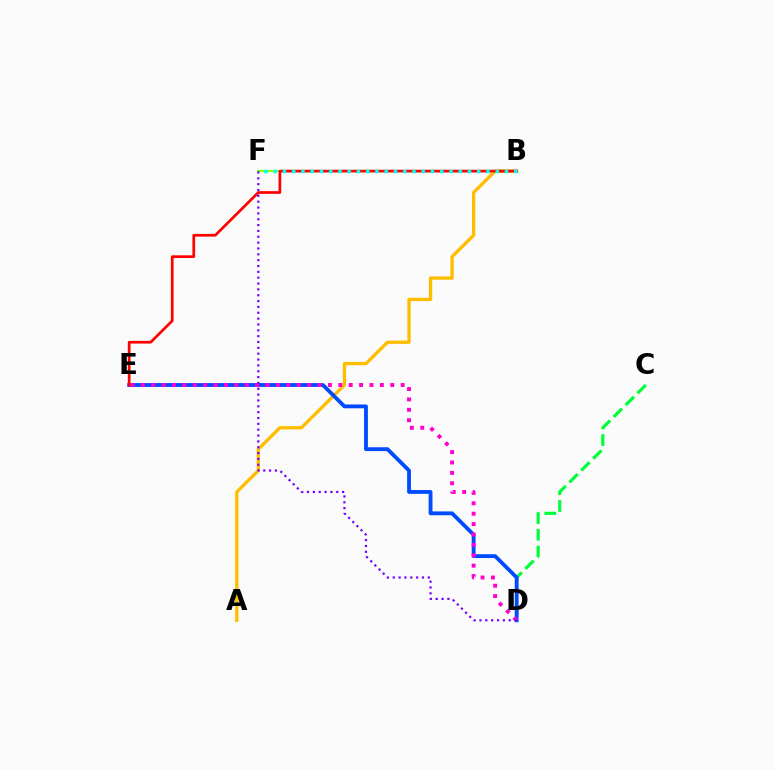{('B', 'F'): [{'color': '#84ff00', 'line_style': 'solid', 'thickness': 1.51}, {'color': '#00fff6', 'line_style': 'dotted', 'thickness': 2.51}], ('A', 'B'): [{'color': '#ffbd00', 'line_style': 'solid', 'thickness': 2.39}], ('C', 'D'): [{'color': '#00ff39', 'line_style': 'dashed', 'thickness': 2.28}], ('D', 'E'): [{'color': '#004bff', 'line_style': 'solid', 'thickness': 2.76}, {'color': '#ff00cf', 'line_style': 'dotted', 'thickness': 2.82}], ('B', 'E'): [{'color': '#ff0000', 'line_style': 'solid', 'thickness': 1.94}], ('D', 'F'): [{'color': '#7200ff', 'line_style': 'dotted', 'thickness': 1.59}]}